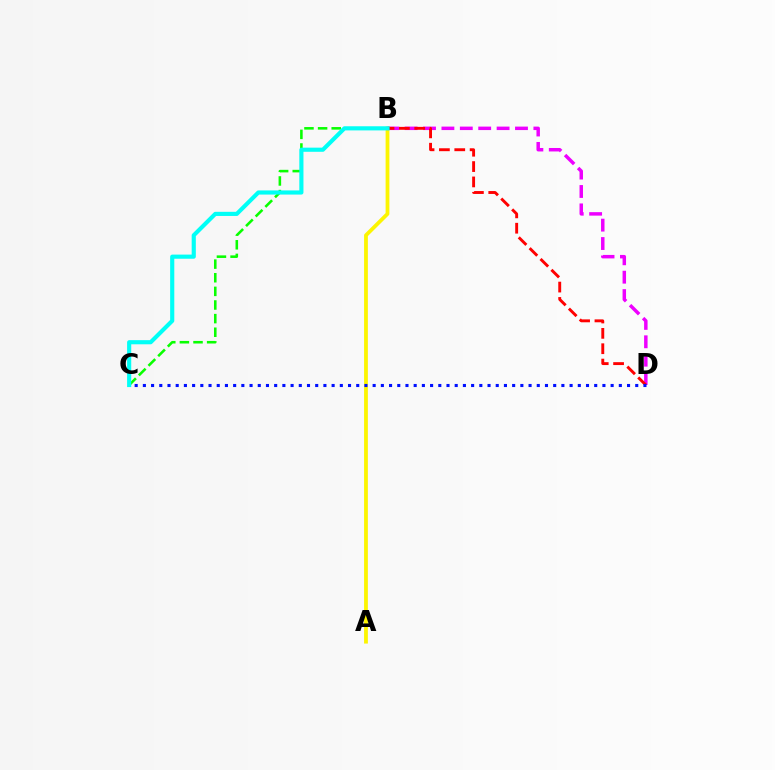{('B', 'C'): [{'color': '#08ff00', 'line_style': 'dashed', 'thickness': 1.85}, {'color': '#00fff6', 'line_style': 'solid', 'thickness': 2.98}], ('A', 'B'): [{'color': '#fcf500', 'line_style': 'solid', 'thickness': 2.72}], ('B', 'D'): [{'color': '#ee00ff', 'line_style': 'dashed', 'thickness': 2.5}, {'color': '#ff0000', 'line_style': 'dashed', 'thickness': 2.09}], ('C', 'D'): [{'color': '#0010ff', 'line_style': 'dotted', 'thickness': 2.23}]}